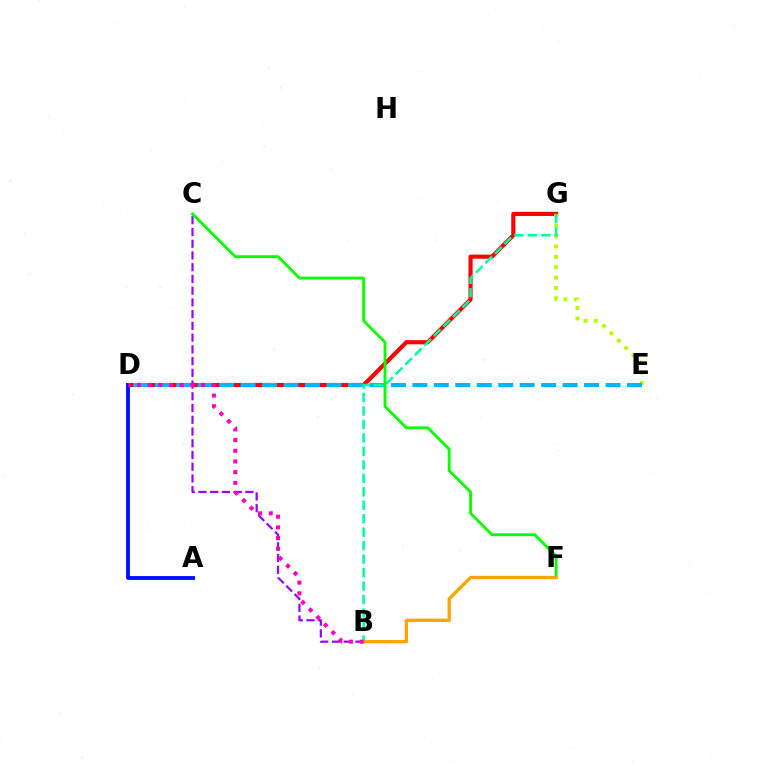{('D', 'G'): [{'color': '#ff0000', 'line_style': 'solid', 'thickness': 2.98}], ('A', 'D'): [{'color': '#0010ff', 'line_style': 'solid', 'thickness': 2.78}], ('E', 'G'): [{'color': '#b3ff00', 'line_style': 'dotted', 'thickness': 2.82}], ('D', 'E'): [{'color': '#00b5ff', 'line_style': 'dashed', 'thickness': 2.92}], ('B', 'C'): [{'color': '#9b00ff', 'line_style': 'dashed', 'thickness': 1.59}], ('C', 'F'): [{'color': '#08ff00', 'line_style': 'solid', 'thickness': 2.06}], ('B', 'G'): [{'color': '#00ff9d', 'line_style': 'dashed', 'thickness': 1.83}], ('B', 'F'): [{'color': '#ffa500', 'line_style': 'solid', 'thickness': 2.39}], ('B', 'D'): [{'color': '#ff00bd', 'line_style': 'dotted', 'thickness': 2.9}]}